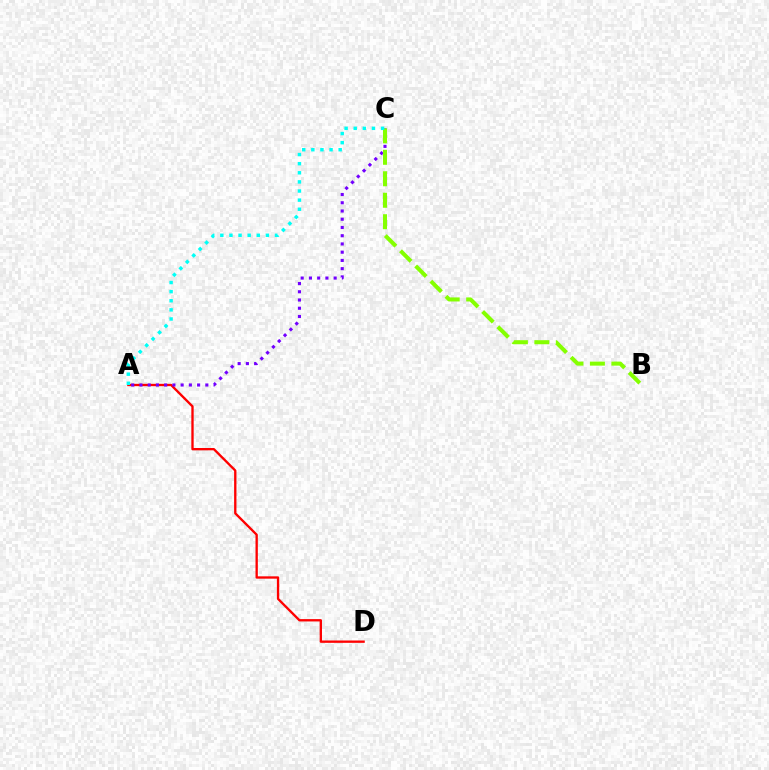{('A', 'D'): [{'color': '#ff0000', 'line_style': 'solid', 'thickness': 1.68}], ('A', 'C'): [{'color': '#7200ff', 'line_style': 'dotted', 'thickness': 2.24}, {'color': '#00fff6', 'line_style': 'dotted', 'thickness': 2.48}], ('B', 'C'): [{'color': '#84ff00', 'line_style': 'dashed', 'thickness': 2.92}]}